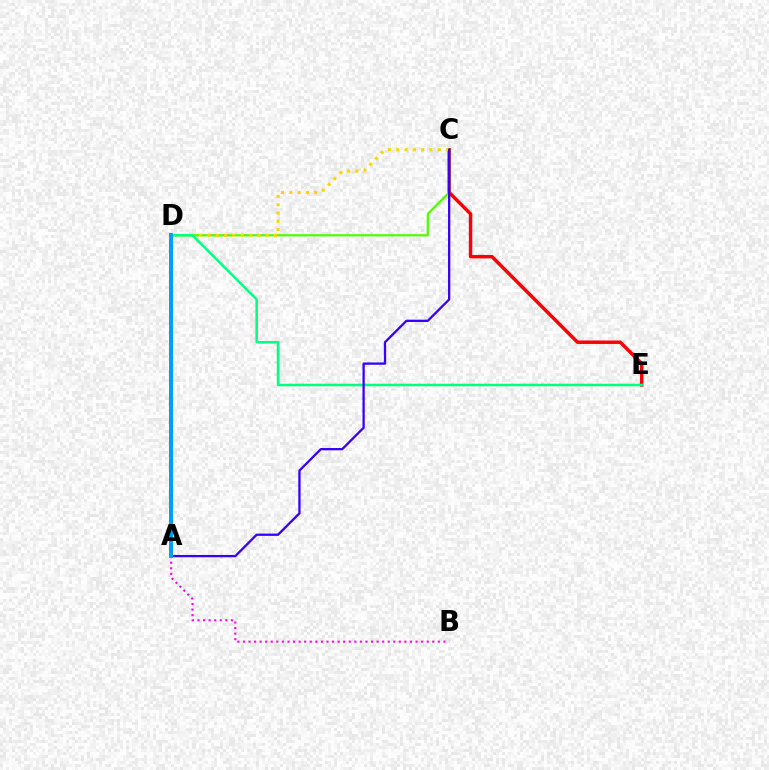{('A', 'B'): [{'color': '#ff00ed', 'line_style': 'dotted', 'thickness': 1.51}], ('C', 'E'): [{'color': '#ff0000', 'line_style': 'solid', 'thickness': 2.49}], ('C', 'D'): [{'color': '#4fff00', 'line_style': 'solid', 'thickness': 1.61}, {'color': '#ffd500', 'line_style': 'dotted', 'thickness': 2.26}], ('D', 'E'): [{'color': '#00ff86', 'line_style': 'solid', 'thickness': 1.83}], ('A', 'C'): [{'color': '#3700ff', 'line_style': 'solid', 'thickness': 1.65}], ('A', 'D'): [{'color': '#009eff', 'line_style': 'solid', 'thickness': 2.87}]}